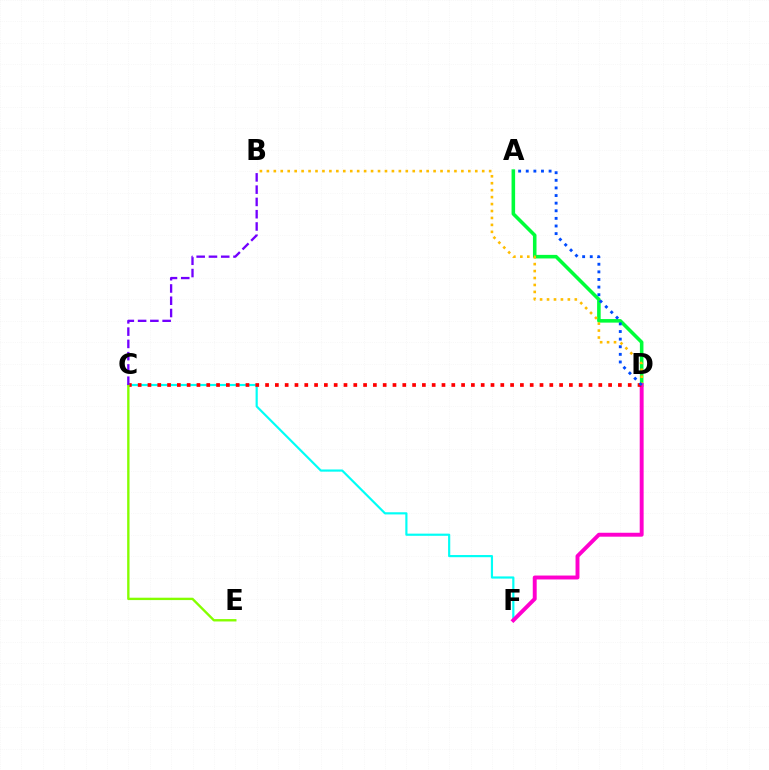{('C', 'F'): [{'color': '#00fff6', 'line_style': 'solid', 'thickness': 1.57}], ('A', 'D'): [{'color': '#00ff39', 'line_style': 'solid', 'thickness': 2.57}, {'color': '#004bff', 'line_style': 'dotted', 'thickness': 2.07}], ('B', 'D'): [{'color': '#ffbd00', 'line_style': 'dotted', 'thickness': 1.89}], ('D', 'F'): [{'color': '#ff00cf', 'line_style': 'solid', 'thickness': 2.82}], ('C', 'D'): [{'color': '#ff0000', 'line_style': 'dotted', 'thickness': 2.66}], ('C', 'E'): [{'color': '#84ff00', 'line_style': 'solid', 'thickness': 1.71}], ('B', 'C'): [{'color': '#7200ff', 'line_style': 'dashed', 'thickness': 1.67}]}